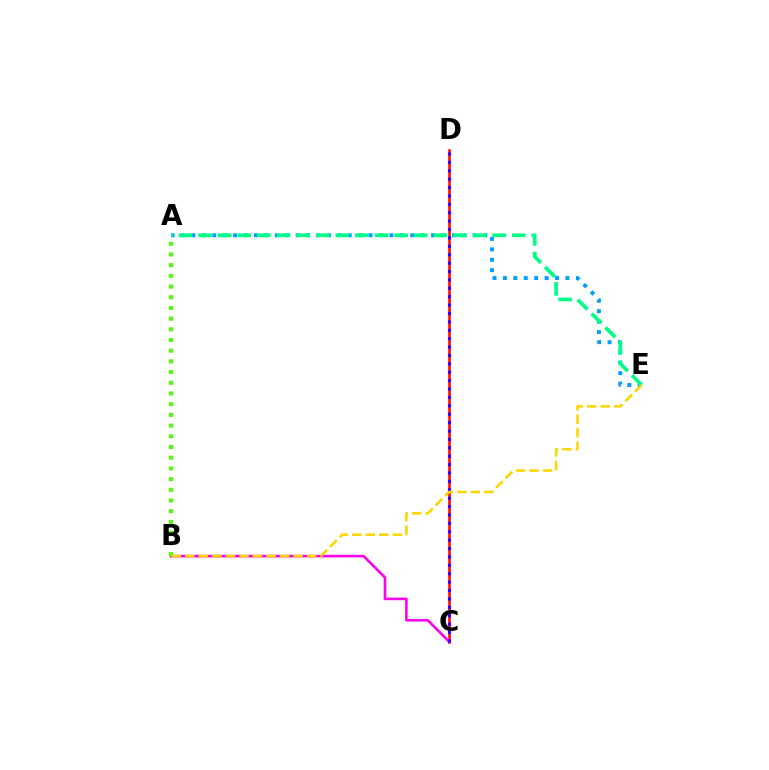{('A', 'E'): [{'color': '#009eff', 'line_style': 'dotted', 'thickness': 2.83}, {'color': '#00ff86', 'line_style': 'dashed', 'thickness': 2.66}], ('C', 'D'): [{'color': '#ff0000', 'line_style': 'solid', 'thickness': 1.82}, {'color': '#3700ff', 'line_style': 'dotted', 'thickness': 2.28}], ('B', 'C'): [{'color': '#ff00ed', 'line_style': 'solid', 'thickness': 1.88}], ('A', 'B'): [{'color': '#4fff00', 'line_style': 'dotted', 'thickness': 2.91}], ('B', 'E'): [{'color': '#ffd500', 'line_style': 'dashed', 'thickness': 1.84}]}